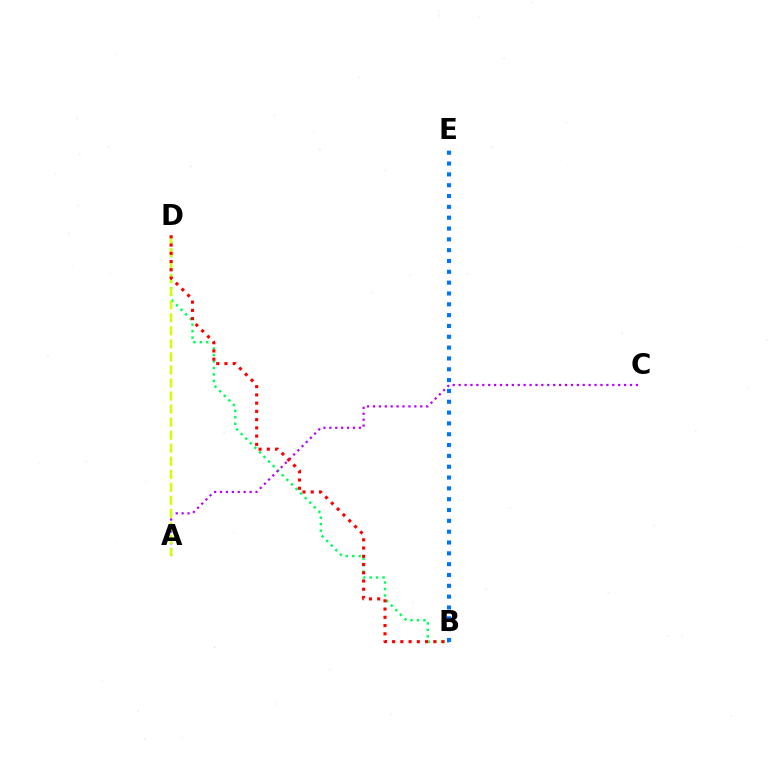{('B', 'D'): [{'color': '#00ff5c', 'line_style': 'dotted', 'thickness': 1.76}, {'color': '#ff0000', 'line_style': 'dotted', 'thickness': 2.24}], ('A', 'C'): [{'color': '#b900ff', 'line_style': 'dotted', 'thickness': 1.61}], ('A', 'D'): [{'color': '#d1ff00', 'line_style': 'dashed', 'thickness': 1.77}], ('B', 'E'): [{'color': '#0074ff', 'line_style': 'dotted', 'thickness': 2.94}]}